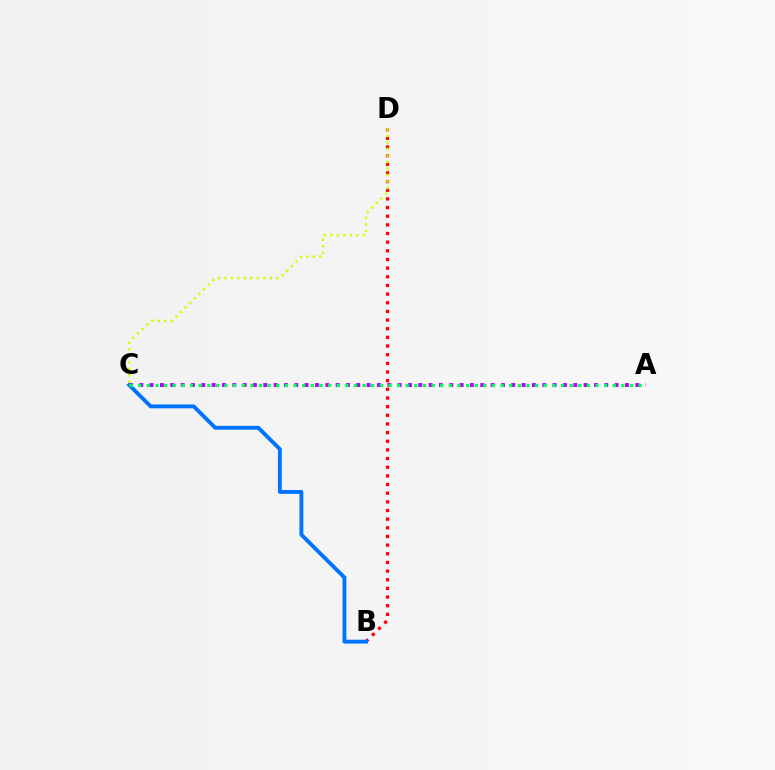{('B', 'D'): [{'color': '#ff0000', 'line_style': 'dotted', 'thickness': 2.35}], ('A', 'C'): [{'color': '#b900ff', 'line_style': 'dotted', 'thickness': 2.81}, {'color': '#00ff5c', 'line_style': 'dotted', 'thickness': 2.34}], ('B', 'C'): [{'color': '#0074ff', 'line_style': 'solid', 'thickness': 2.8}], ('C', 'D'): [{'color': '#d1ff00', 'line_style': 'dotted', 'thickness': 1.76}]}